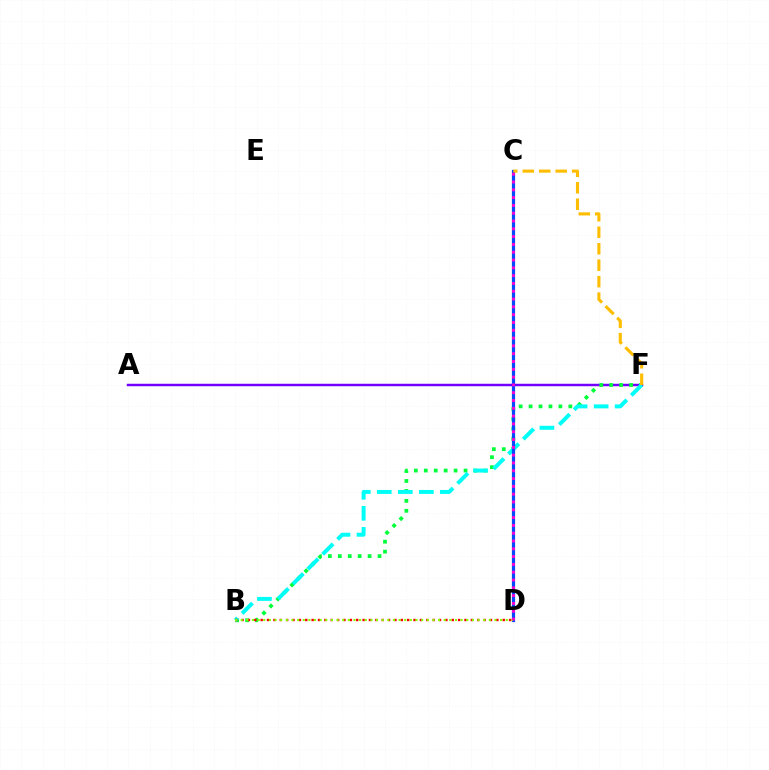{('A', 'F'): [{'color': '#7200ff', 'line_style': 'solid', 'thickness': 1.77}], ('B', 'F'): [{'color': '#00ff39', 'line_style': 'dotted', 'thickness': 2.7}, {'color': '#00fff6', 'line_style': 'dashed', 'thickness': 2.86}], ('C', 'D'): [{'color': '#004bff', 'line_style': 'solid', 'thickness': 2.31}, {'color': '#ff00cf', 'line_style': 'dotted', 'thickness': 2.12}], ('C', 'F'): [{'color': '#ffbd00', 'line_style': 'dashed', 'thickness': 2.24}], ('B', 'D'): [{'color': '#ff0000', 'line_style': 'dotted', 'thickness': 1.73}, {'color': '#84ff00', 'line_style': 'dotted', 'thickness': 1.53}]}